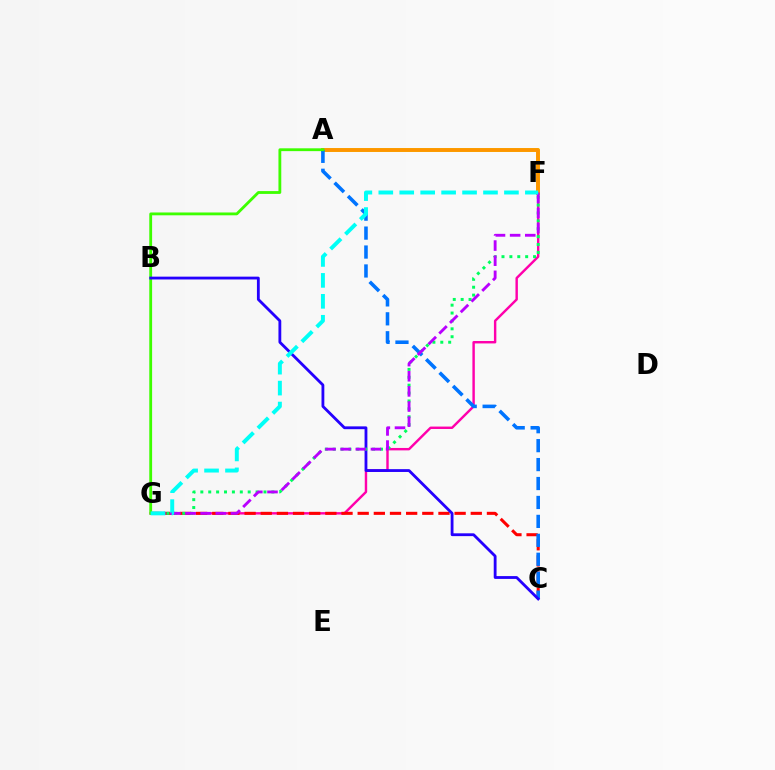{('F', 'G'): [{'color': '#ff00ac', 'line_style': 'solid', 'thickness': 1.74}, {'color': '#00ff5c', 'line_style': 'dotted', 'thickness': 2.14}, {'color': '#b900ff', 'line_style': 'dashed', 'thickness': 2.06}, {'color': '#00fff6', 'line_style': 'dashed', 'thickness': 2.84}], ('A', 'F'): [{'color': '#d1ff00', 'line_style': 'solid', 'thickness': 2.69}, {'color': '#ff9400', 'line_style': 'solid', 'thickness': 2.76}], ('C', 'G'): [{'color': '#ff0000', 'line_style': 'dashed', 'thickness': 2.19}], ('A', 'C'): [{'color': '#0074ff', 'line_style': 'dashed', 'thickness': 2.57}], ('A', 'G'): [{'color': '#3dff00', 'line_style': 'solid', 'thickness': 2.03}], ('B', 'C'): [{'color': '#2500ff', 'line_style': 'solid', 'thickness': 2.03}]}